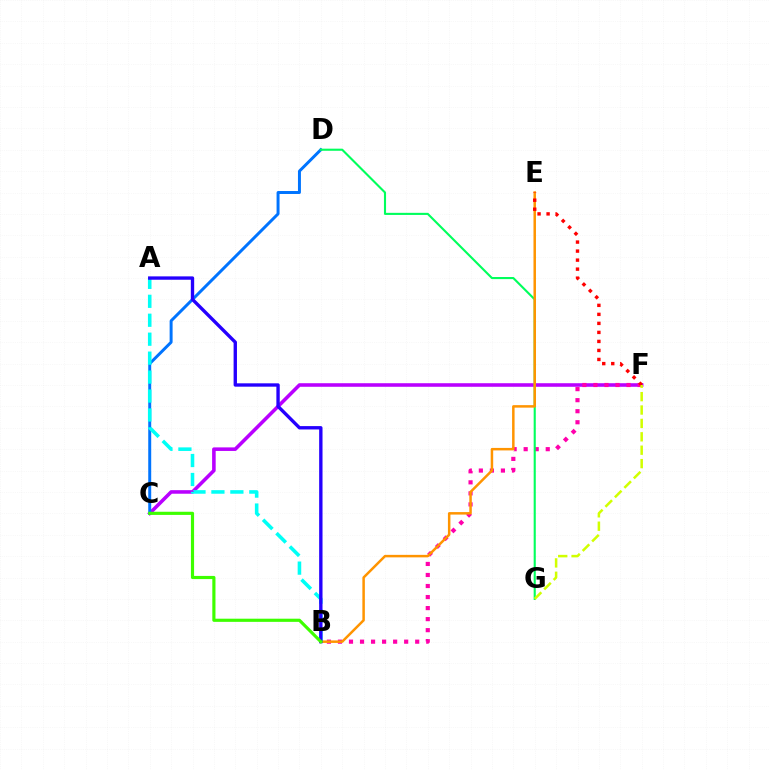{('C', 'F'): [{'color': '#b900ff', 'line_style': 'solid', 'thickness': 2.57}], ('C', 'D'): [{'color': '#0074ff', 'line_style': 'solid', 'thickness': 2.14}], ('B', 'F'): [{'color': '#ff00ac', 'line_style': 'dotted', 'thickness': 3.0}], ('D', 'G'): [{'color': '#00ff5c', 'line_style': 'solid', 'thickness': 1.52}], ('A', 'B'): [{'color': '#00fff6', 'line_style': 'dashed', 'thickness': 2.57}, {'color': '#2500ff', 'line_style': 'solid', 'thickness': 2.42}], ('B', 'E'): [{'color': '#ff9400', 'line_style': 'solid', 'thickness': 1.8}], ('E', 'F'): [{'color': '#ff0000', 'line_style': 'dotted', 'thickness': 2.45}], ('F', 'G'): [{'color': '#d1ff00', 'line_style': 'dashed', 'thickness': 1.82}], ('B', 'C'): [{'color': '#3dff00', 'line_style': 'solid', 'thickness': 2.27}]}